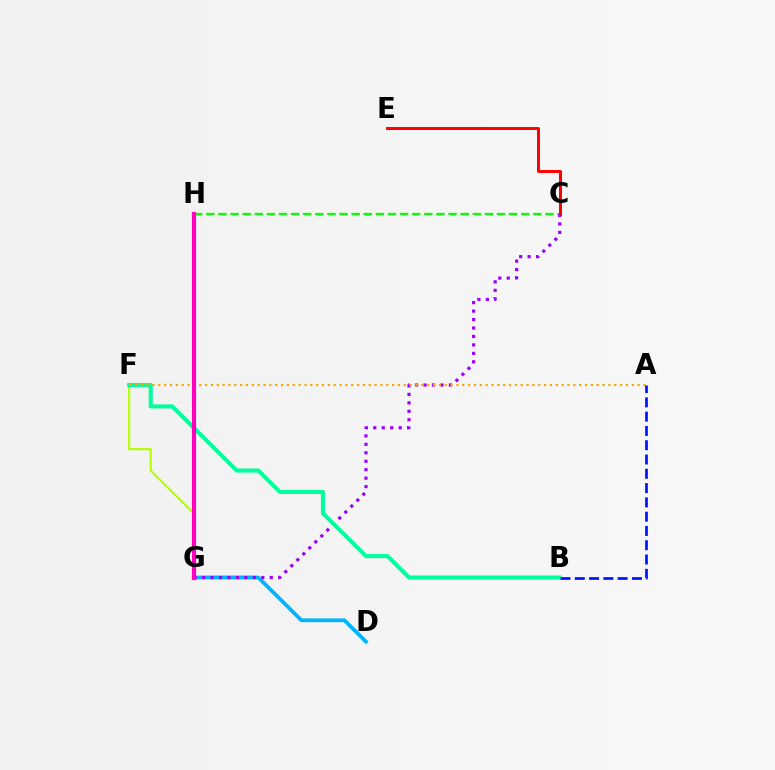{('F', 'G'): [{'color': '#b3ff00', 'line_style': 'solid', 'thickness': 1.57}], ('D', 'G'): [{'color': '#00b5ff', 'line_style': 'solid', 'thickness': 2.73}], ('C', 'H'): [{'color': '#08ff00', 'line_style': 'dashed', 'thickness': 1.65}], ('C', 'G'): [{'color': '#9b00ff', 'line_style': 'dotted', 'thickness': 2.3}], ('B', 'F'): [{'color': '#00ff9d', 'line_style': 'solid', 'thickness': 2.94}], ('A', 'F'): [{'color': '#ffa500', 'line_style': 'dotted', 'thickness': 1.59}], ('A', 'B'): [{'color': '#0010ff', 'line_style': 'dashed', 'thickness': 1.94}], ('C', 'E'): [{'color': '#ff0000', 'line_style': 'solid', 'thickness': 2.13}], ('G', 'H'): [{'color': '#ff00bd', 'line_style': 'solid', 'thickness': 2.97}]}